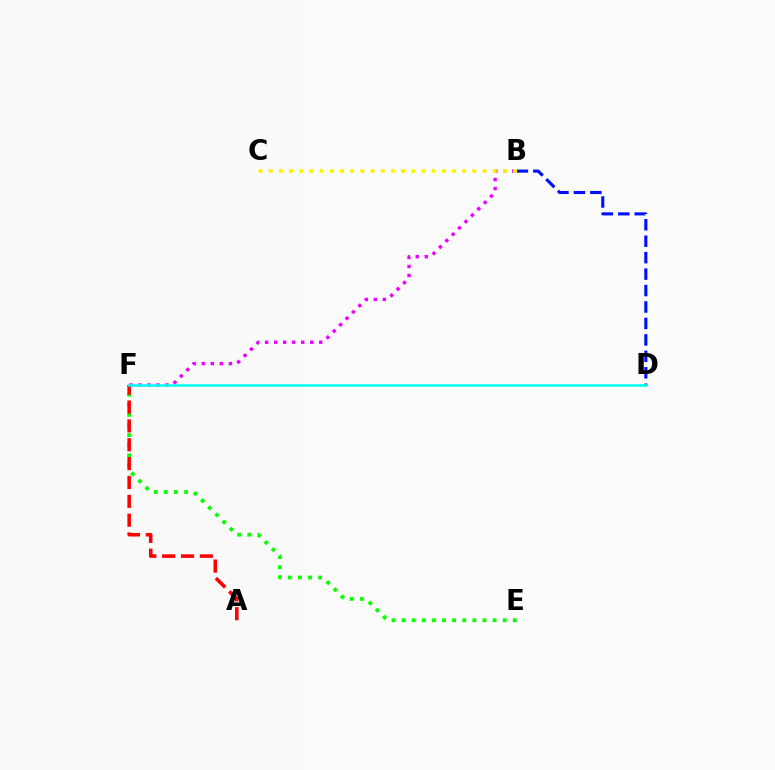{('E', 'F'): [{'color': '#08ff00', 'line_style': 'dotted', 'thickness': 2.75}], ('A', 'F'): [{'color': '#ff0000', 'line_style': 'dashed', 'thickness': 2.56}], ('B', 'D'): [{'color': '#0010ff', 'line_style': 'dashed', 'thickness': 2.23}], ('B', 'F'): [{'color': '#ee00ff', 'line_style': 'dotted', 'thickness': 2.45}], ('D', 'F'): [{'color': '#00fff6', 'line_style': 'solid', 'thickness': 1.86}], ('B', 'C'): [{'color': '#fcf500', 'line_style': 'dotted', 'thickness': 2.77}]}